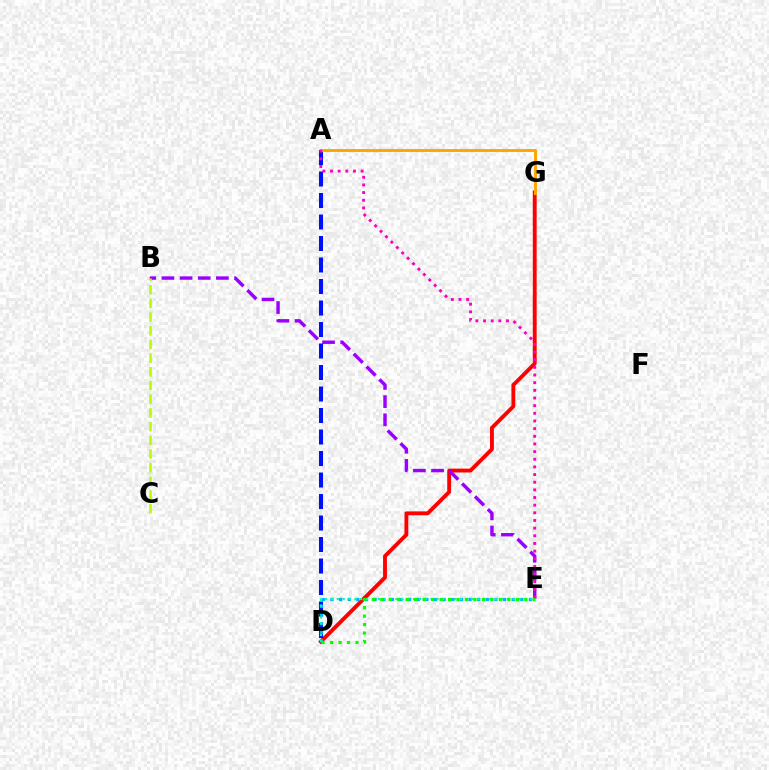{('D', 'G'): [{'color': '#ff0000', 'line_style': 'solid', 'thickness': 2.78}], ('B', 'E'): [{'color': '#9b00ff', 'line_style': 'dashed', 'thickness': 2.47}], ('A', 'D'): [{'color': '#0010ff', 'line_style': 'dashed', 'thickness': 2.92}], ('D', 'E'): [{'color': '#00b5ff', 'line_style': 'dotted', 'thickness': 2.35}, {'color': '#00ff9d', 'line_style': 'dotted', 'thickness': 1.59}, {'color': '#08ff00', 'line_style': 'dotted', 'thickness': 2.3}], ('A', 'G'): [{'color': '#ffa500', 'line_style': 'solid', 'thickness': 2.1}], ('A', 'E'): [{'color': '#ff00bd', 'line_style': 'dotted', 'thickness': 2.08}], ('B', 'C'): [{'color': '#b3ff00', 'line_style': 'dashed', 'thickness': 1.86}]}